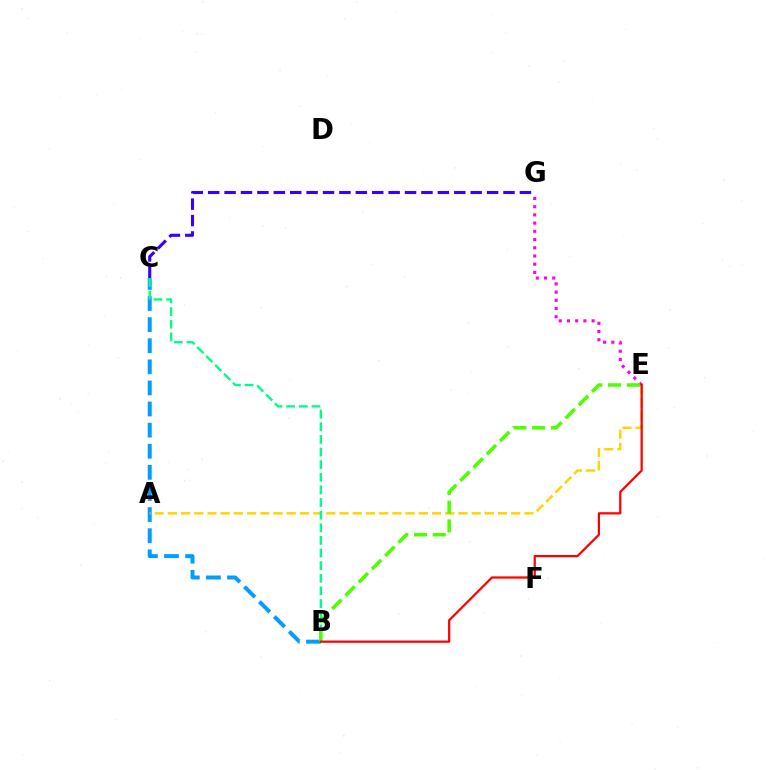{('E', 'G'): [{'color': '#ff00ed', 'line_style': 'dotted', 'thickness': 2.23}], ('B', 'C'): [{'color': '#009eff', 'line_style': 'dashed', 'thickness': 2.87}, {'color': '#00ff86', 'line_style': 'dashed', 'thickness': 1.72}], ('A', 'E'): [{'color': '#ffd500', 'line_style': 'dashed', 'thickness': 1.79}], ('B', 'E'): [{'color': '#4fff00', 'line_style': 'dashed', 'thickness': 2.55}, {'color': '#ff0000', 'line_style': 'solid', 'thickness': 1.61}], ('C', 'G'): [{'color': '#3700ff', 'line_style': 'dashed', 'thickness': 2.23}]}